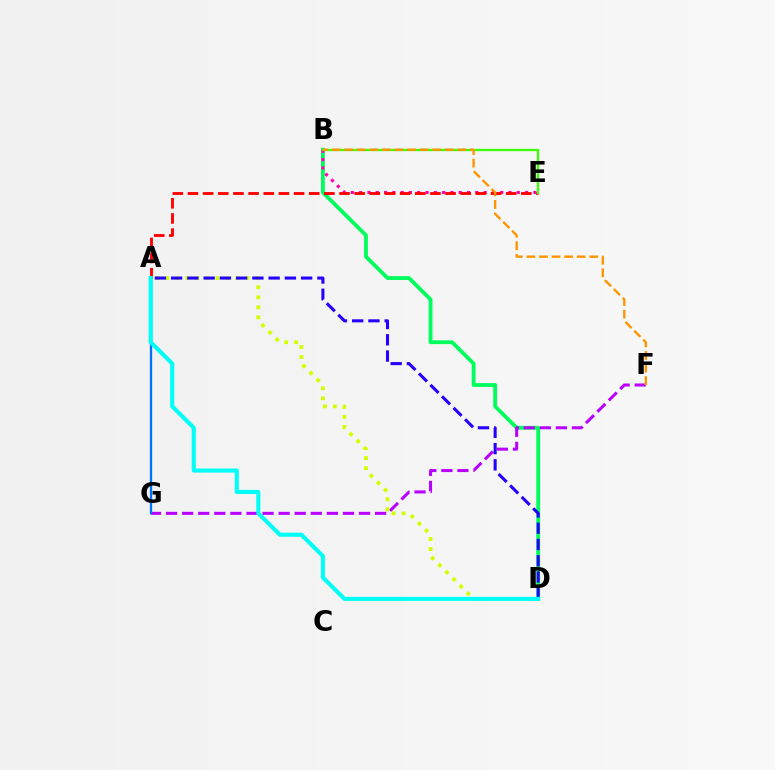{('B', 'D'): [{'color': '#00ff5c', 'line_style': 'solid', 'thickness': 2.75}], ('F', 'G'): [{'color': '#b900ff', 'line_style': 'dashed', 'thickness': 2.18}], ('A', 'D'): [{'color': '#d1ff00', 'line_style': 'dotted', 'thickness': 2.73}, {'color': '#2500ff', 'line_style': 'dashed', 'thickness': 2.21}, {'color': '#00fff6', 'line_style': 'solid', 'thickness': 2.95}], ('A', 'G'): [{'color': '#0074ff', 'line_style': 'solid', 'thickness': 1.66}], ('B', 'E'): [{'color': '#ff00ac', 'line_style': 'dotted', 'thickness': 2.25}, {'color': '#3dff00', 'line_style': 'solid', 'thickness': 1.67}], ('A', 'E'): [{'color': '#ff0000', 'line_style': 'dashed', 'thickness': 2.06}], ('B', 'F'): [{'color': '#ff9400', 'line_style': 'dashed', 'thickness': 1.71}]}